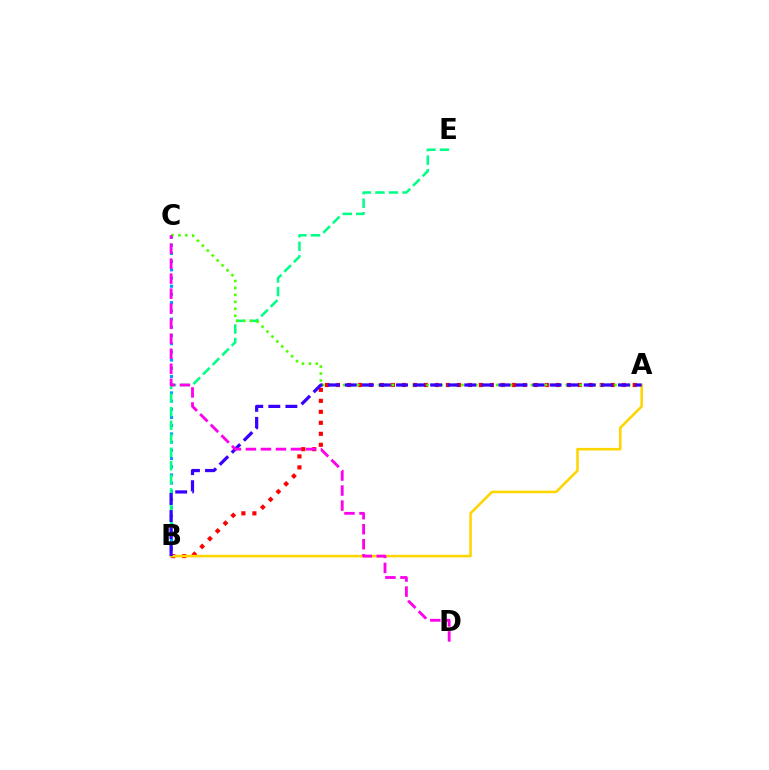{('A', 'B'): [{'color': '#ff0000', 'line_style': 'dotted', 'thickness': 2.99}, {'color': '#ffd500', 'line_style': 'solid', 'thickness': 1.85}, {'color': '#3700ff', 'line_style': 'dashed', 'thickness': 2.32}], ('B', 'C'): [{'color': '#009eff', 'line_style': 'dotted', 'thickness': 2.23}], ('B', 'E'): [{'color': '#00ff86', 'line_style': 'dashed', 'thickness': 1.84}], ('A', 'C'): [{'color': '#4fff00', 'line_style': 'dotted', 'thickness': 1.89}], ('C', 'D'): [{'color': '#ff00ed', 'line_style': 'dashed', 'thickness': 2.04}]}